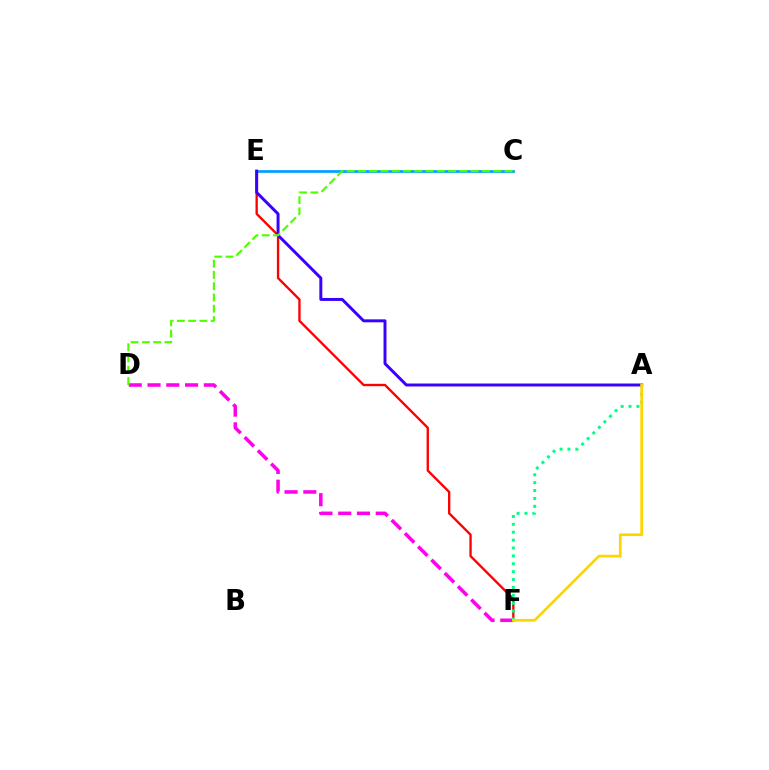{('C', 'E'): [{'color': '#009eff', 'line_style': 'solid', 'thickness': 1.94}], ('E', 'F'): [{'color': '#ff0000', 'line_style': 'solid', 'thickness': 1.69}], ('A', 'E'): [{'color': '#3700ff', 'line_style': 'solid', 'thickness': 2.13}], ('D', 'F'): [{'color': '#ff00ed', 'line_style': 'dashed', 'thickness': 2.55}], ('A', 'F'): [{'color': '#00ff86', 'line_style': 'dotted', 'thickness': 2.14}, {'color': '#ffd500', 'line_style': 'solid', 'thickness': 1.96}], ('C', 'D'): [{'color': '#4fff00', 'line_style': 'dashed', 'thickness': 1.53}]}